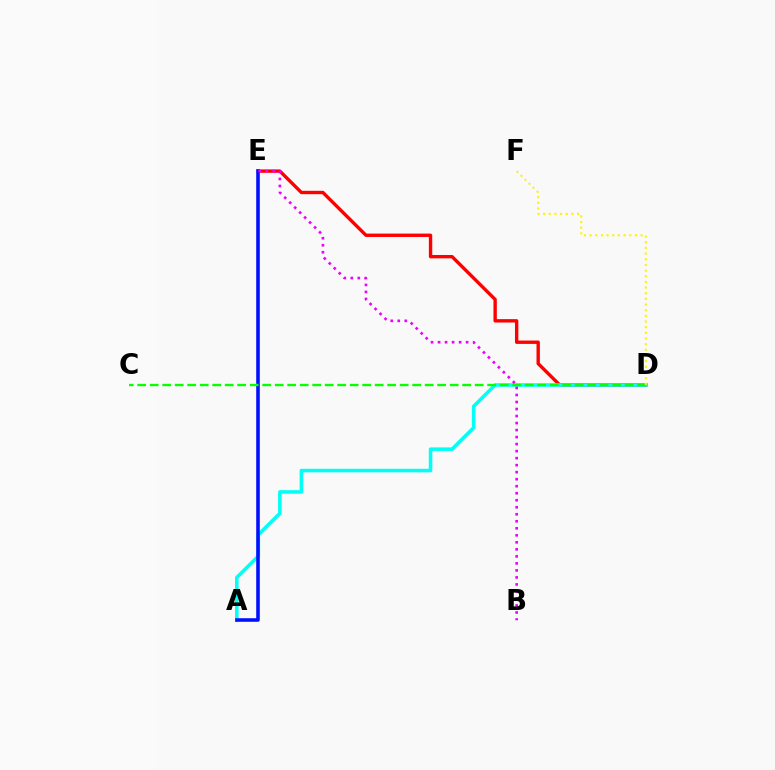{('D', 'E'): [{'color': '#ff0000', 'line_style': 'solid', 'thickness': 2.43}], ('A', 'D'): [{'color': '#00fff6', 'line_style': 'solid', 'thickness': 2.56}], ('A', 'E'): [{'color': '#0010ff', 'line_style': 'solid', 'thickness': 2.57}], ('C', 'D'): [{'color': '#08ff00', 'line_style': 'dashed', 'thickness': 1.7}], ('D', 'F'): [{'color': '#fcf500', 'line_style': 'dotted', 'thickness': 1.54}], ('B', 'E'): [{'color': '#ee00ff', 'line_style': 'dotted', 'thickness': 1.91}]}